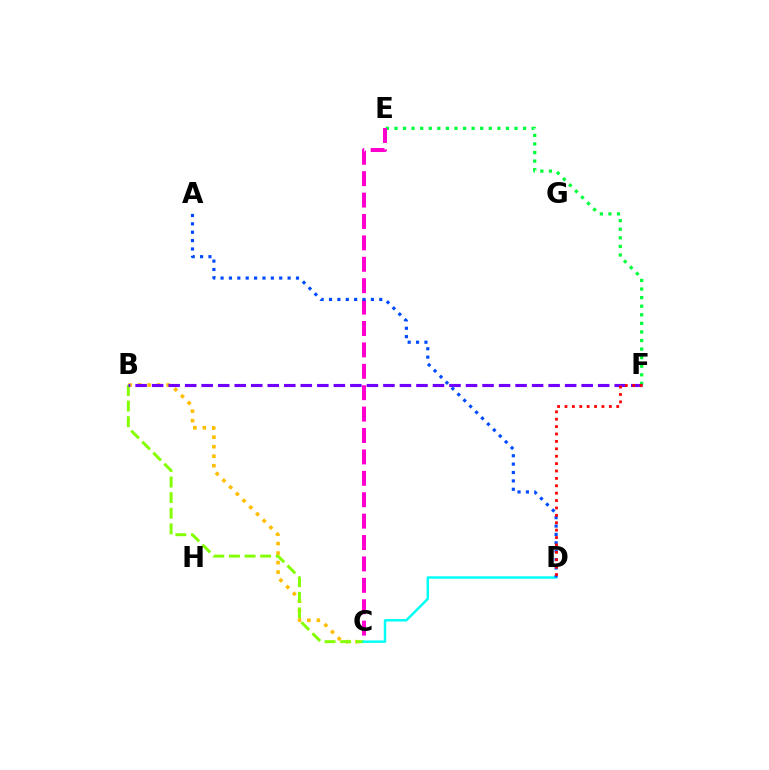{('E', 'F'): [{'color': '#00ff39', 'line_style': 'dotted', 'thickness': 2.33}], ('B', 'C'): [{'color': '#ffbd00', 'line_style': 'dotted', 'thickness': 2.58}, {'color': '#84ff00', 'line_style': 'dashed', 'thickness': 2.12}], ('C', 'E'): [{'color': '#ff00cf', 'line_style': 'dashed', 'thickness': 2.91}], ('C', 'D'): [{'color': '#00fff6', 'line_style': 'solid', 'thickness': 1.76}], ('B', 'F'): [{'color': '#7200ff', 'line_style': 'dashed', 'thickness': 2.24}], ('A', 'D'): [{'color': '#004bff', 'line_style': 'dotted', 'thickness': 2.28}], ('D', 'F'): [{'color': '#ff0000', 'line_style': 'dotted', 'thickness': 2.01}]}